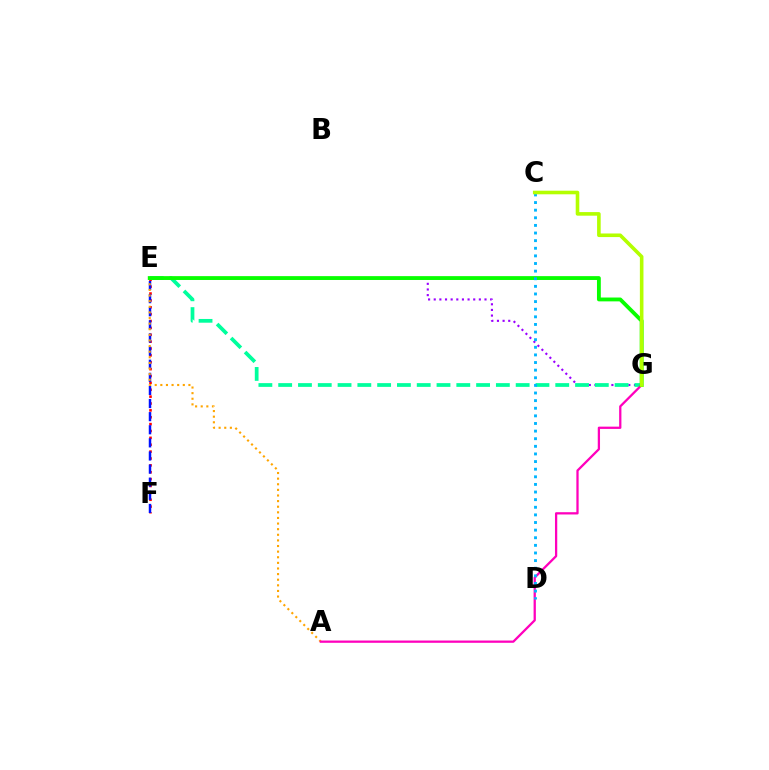{('E', 'G'): [{'color': '#9b00ff', 'line_style': 'dotted', 'thickness': 1.53}, {'color': '#00ff9d', 'line_style': 'dashed', 'thickness': 2.69}, {'color': '#08ff00', 'line_style': 'solid', 'thickness': 2.77}], ('E', 'F'): [{'color': '#ff0000', 'line_style': 'dotted', 'thickness': 1.87}, {'color': '#0010ff', 'line_style': 'dashed', 'thickness': 1.78}], ('A', 'E'): [{'color': '#ffa500', 'line_style': 'dotted', 'thickness': 1.53}], ('A', 'G'): [{'color': '#ff00bd', 'line_style': 'solid', 'thickness': 1.64}], ('C', 'D'): [{'color': '#00b5ff', 'line_style': 'dotted', 'thickness': 2.07}], ('C', 'G'): [{'color': '#b3ff00', 'line_style': 'solid', 'thickness': 2.59}]}